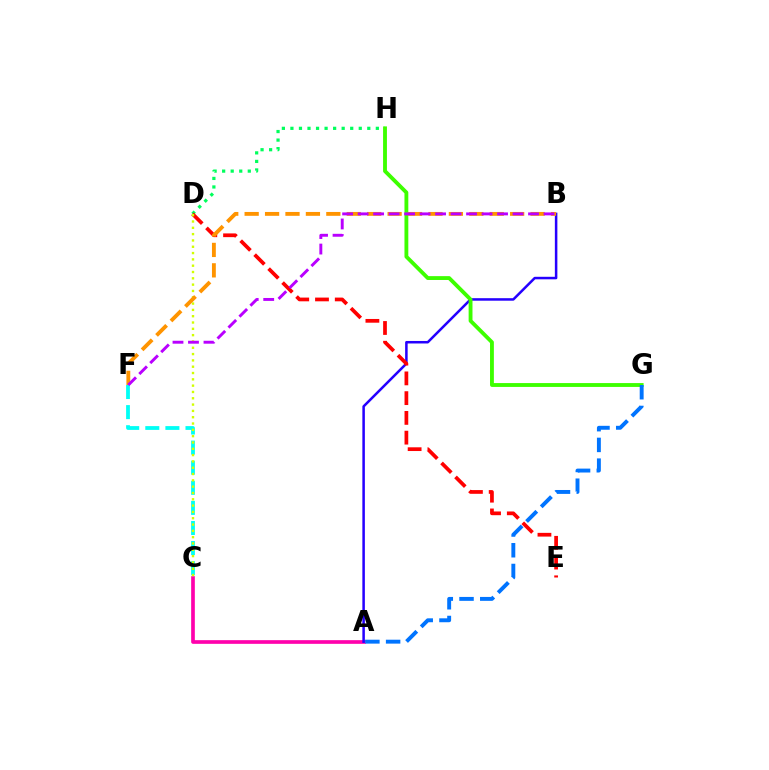{('D', 'H'): [{'color': '#00ff5c', 'line_style': 'dotted', 'thickness': 2.32}], ('A', 'C'): [{'color': '#ff00ac', 'line_style': 'solid', 'thickness': 2.65}], ('C', 'F'): [{'color': '#00fff6', 'line_style': 'dashed', 'thickness': 2.73}], ('A', 'B'): [{'color': '#2500ff', 'line_style': 'solid', 'thickness': 1.81}], ('D', 'E'): [{'color': '#ff0000', 'line_style': 'dashed', 'thickness': 2.68}], ('C', 'D'): [{'color': '#d1ff00', 'line_style': 'dotted', 'thickness': 1.72}], ('G', 'H'): [{'color': '#3dff00', 'line_style': 'solid', 'thickness': 2.77}], ('B', 'F'): [{'color': '#ff9400', 'line_style': 'dashed', 'thickness': 2.77}, {'color': '#b900ff', 'line_style': 'dashed', 'thickness': 2.1}], ('A', 'G'): [{'color': '#0074ff', 'line_style': 'dashed', 'thickness': 2.82}]}